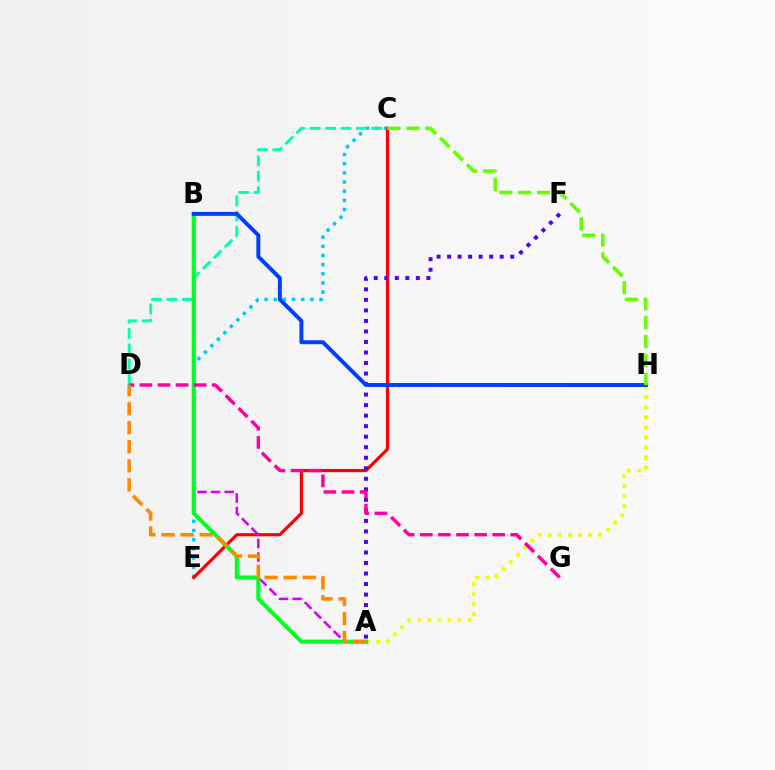{('C', 'E'): [{'color': '#00c7ff', 'line_style': 'dotted', 'thickness': 2.49}, {'color': '#ff0000', 'line_style': 'solid', 'thickness': 2.28}], ('A', 'H'): [{'color': '#eeff00', 'line_style': 'dotted', 'thickness': 2.73}], ('C', 'D'): [{'color': '#00ffaf', 'line_style': 'dashed', 'thickness': 2.09}], ('A', 'F'): [{'color': '#4f00ff', 'line_style': 'dotted', 'thickness': 2.86}], ('A', 'B'): [{'color': '#d600ff', 'line_style': 'dashed', 'thickness': 1.85}, {'color': '#00ff27', 'line_style': 'solid', 'thickness': 2.96}], ('D', 'G'): [{'color': '#ff00a0', 'line_style': 'dashed', 'thickness': 2.46}], ('A', 'D'): [{'color': '#ff8800', 'line_style': 'dashed', 'thickness': 2.59}], ('B', 'H'): [{'color': '#003fff', 'line_style': 'solid', 'thickness': 2.84}], ('C', 'H'): [{'color': '#66ff00', 'line_style': 'dashed', 'thickness': 2.56}]}